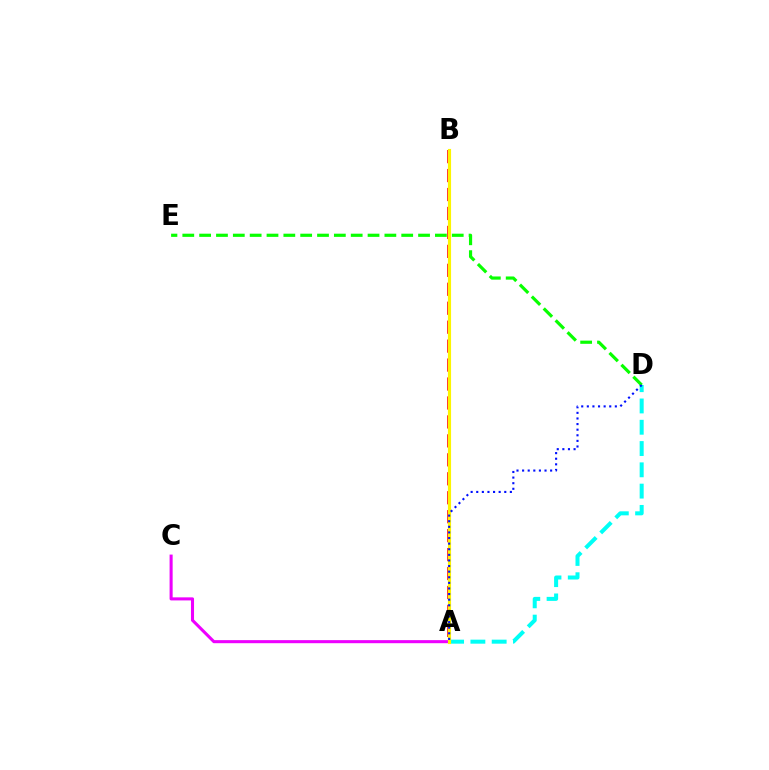{('A', 'B'): [{'color': '#ff0000', 'line_style': 'dashed', 'thickness': 2.57}, {'color': '#fcf500', 'line_style': 'solid', 'thickness': 2.26}], ('A', 'D'): [{'color': '#00fff6', 'line_style': 'dashed', 'thickness': 2.89}, {'color': '#0010ff', 'line_style': 'dotted', 'thickness': 1.52}], ('A', 'C'): [{'color': '#ee00ff', 'line_style': 'solid', 'thickness': 2.21}], ('D', 'E'): [{'color': '#08ff00', 'line_style': 'dashed', 'thickness': 2.29}]}